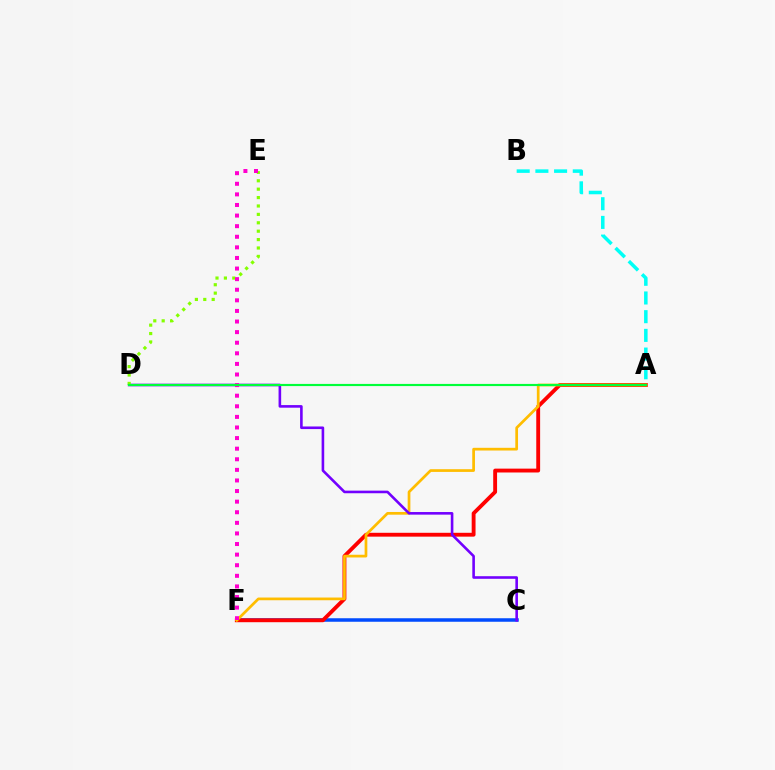{('C', 'F'): [{'color': '#004bff', 'line_style': 'solid', 'thickness': 2.53}], ('A', 'F'): [{'color': '#ff0000', 'line_style': 'solid', 'thickness': 2.78}, {'color': '#ffbd00', 'line_style': 'solid', 'thickness': 1.95}], ('C', 'D'): [{'color': '#7200ff', 'line_style': 'solid', 'thickness': 1.87}], ('A', 'B'): [{'color': '#00fff6', 'line_style': 'dashed', 'thickness': 2.54}], ('D', 'E'): [{'color': '#84ff00', 'line_style': 'dotted', 'thickness': 2.28}], ('E', 'F'): [{'color': '#ff00cf', 'line_style': 'dotted', 'thickness': 2.88}], ('A', 'D'): [{'color': '#00ff39', 'line_style': 'solid', 'thickness': 1.56}]}